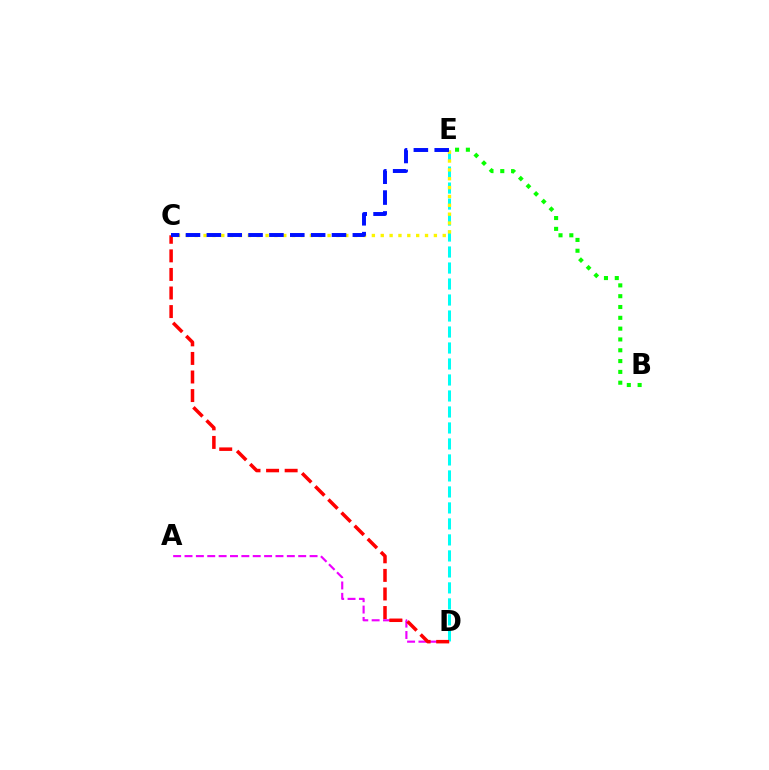{('A', 'D'): [{'color': '#ee00ff', 'line_style': 'dashed', 'thickness': 1.54}], ('D', 'E'): [{'color': '#00fff6', 'line_style': 'dashed', 'thickness': 2.17}], ('C', 'D'): [{'color': '#ff0000', 'line_style': 'dashed', 'thickness': 2.52}], ('C', 'E'): [{'color': '#fcf500', 'line_style': 'dotted', 'thickness': 2.41}, {'color': '#0010ff', 'line_style': 'dashed', 'thickness': 2.83}], ('B', 'E'): [{'color': '#08ff00', 'line_style': 'dotted', 'thickness': 2.94}]}